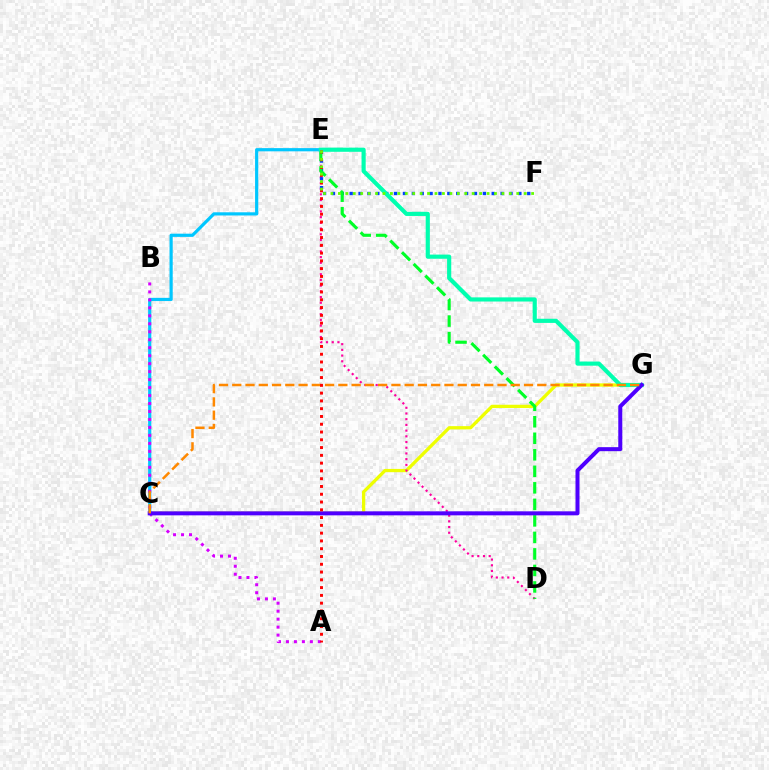{('C', 'G'): [{'color': '#eeff00', 'line_style': 'solid', 'thickness': 2.36}, {'color': '#4f00ff', 'line_style': 'solid', 'thickness': 2.89}, {'color': '#ff8800', 'line_style': 'dashed', 'thickness': 1.8}], ('C', 'E'): [{'color': '#00c7ff', 'line_style': 'solid', 'thickness': 2.3}], ('D', 'E'): [{'color': '#ff00a0', 'line_style': 'dotted', 'thickness': 1.55}, {'color': '#00ff27', 'line_style': 'dashed', 'thickness': 2.24}], ('E', 'F'): [{'color': '#003fff', 'line_style': 'dotted', 'thickness': 2.41}, {'color': '#66ff00', 'line_style': 'dotted', 'thickness': 2.02}], ('A', 'B'): [{'color': '#d600ff', 'line_style': 'dotted', 'thickness': 2.17}], ('E', 'G'): [{'color': '#00ffaf', 'line_style': 'solid', 'thickness': 2.99}], ('A', 'E'): [{'color': '#ff0000', 'line_style': 'dotted', 'thickness': 2.11}]}